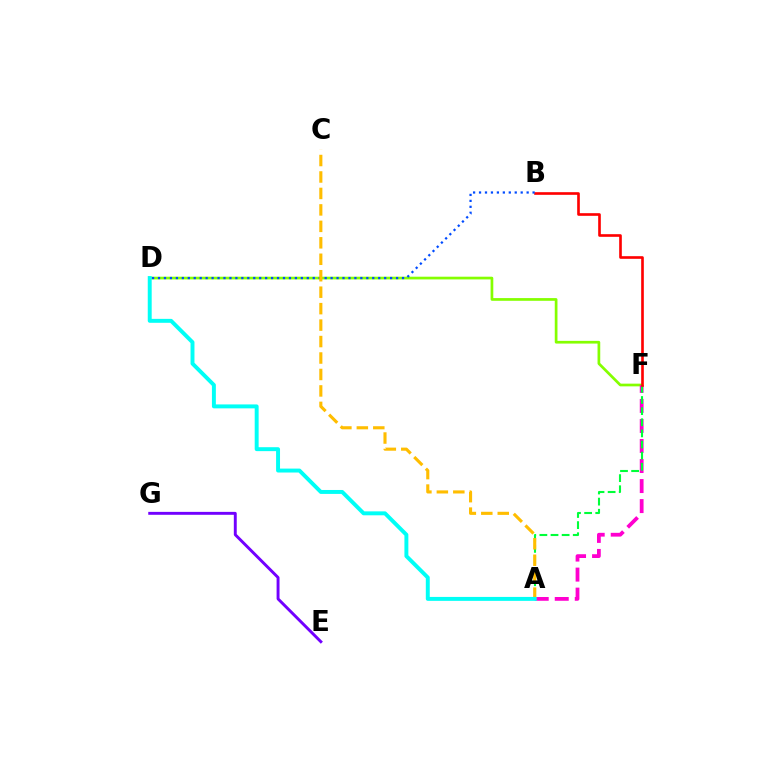{('D', 'F'): [{'color': '#84ff00', 'line_style': 'solid', 'thickness': 1.95}], ('A', 'F'): [{'color': '#ff00cf', 'line_style': 'dashed', 'thickness': 2.72}, {'color': '#00ff39', 'line_style': 'dashed', 'thickness': 1.51}], ('B', 'F'): [{'color': '#ff0000', 'line_style': 'solid', 'thickness': 1.9}], ('B', 'D'): [{'color': '#004bff', 'line_style': 'dotted', 'thickness': 1.62}], ('A', 'C'): [{'color': '#ffbd00', 'line_style': 'dashed', 'thickness': 2.24}], ('A', 'D'): [{'color': '#00fff6', 'line_style': 'solid', 'thickness': 2.83}], ('E', 'G'): [{'color': '#7200ff', 'line_style': 'solid', 'thickness': 2.1}]}